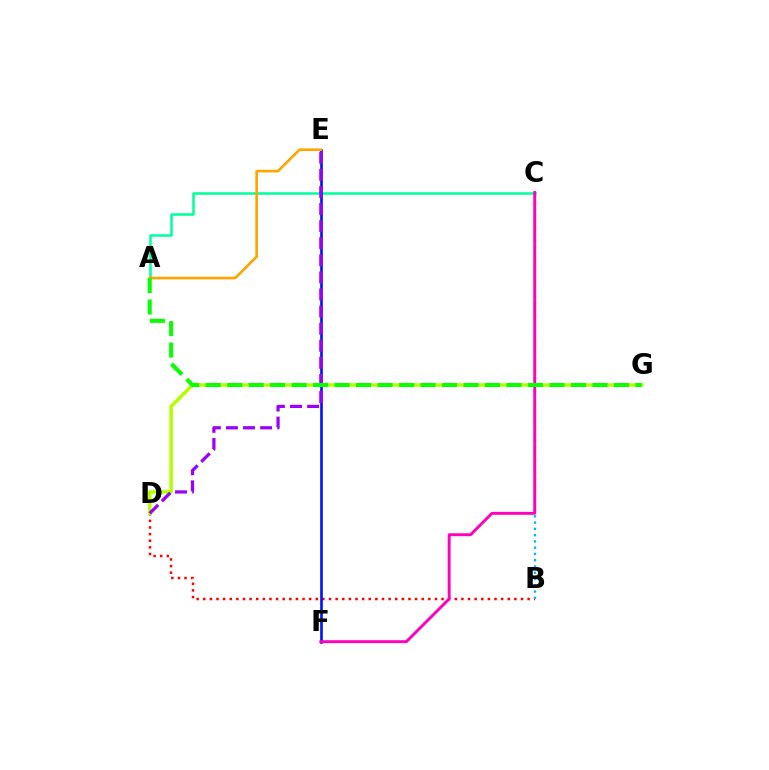{('B', 'D'): [{'color': '#ff0000', 'line_style': 'dotted', 'thickness': 1.8}], ('A', 'C'): [{'color': '#00ff9d', 'line_style': 'solid', 'thickness': 1.82}], ('B', 'C'): [{'color': '#00b5ff', 'line_style': 'dotted', 'thickness': 1.7}], ('D', 'G'): [{'color': '#b3ff00', 'line_style': 'solid', 'thickness': 2.55}], ('E', 'F'): [{'color': '#0010ff', 'line_style': 'solid', 'thickness': 1.89}], ('C', 'F'): [{'color': '#ff00bd', 'line_style': 'solid', 'thickness': 2.1}], ('D', 'E'): [{'color': '#9b00ff', 'line_style': 'dashed', 'thickness': 2.32}], ('A', 'E'): [{'color': '#ffa500', 'line_style': 'solid', 'thickness': 1.91}], ('A', 'G'): [{'color': '#08ff00', 'line_style': 'dashed', 'thickness': 2.92}]}